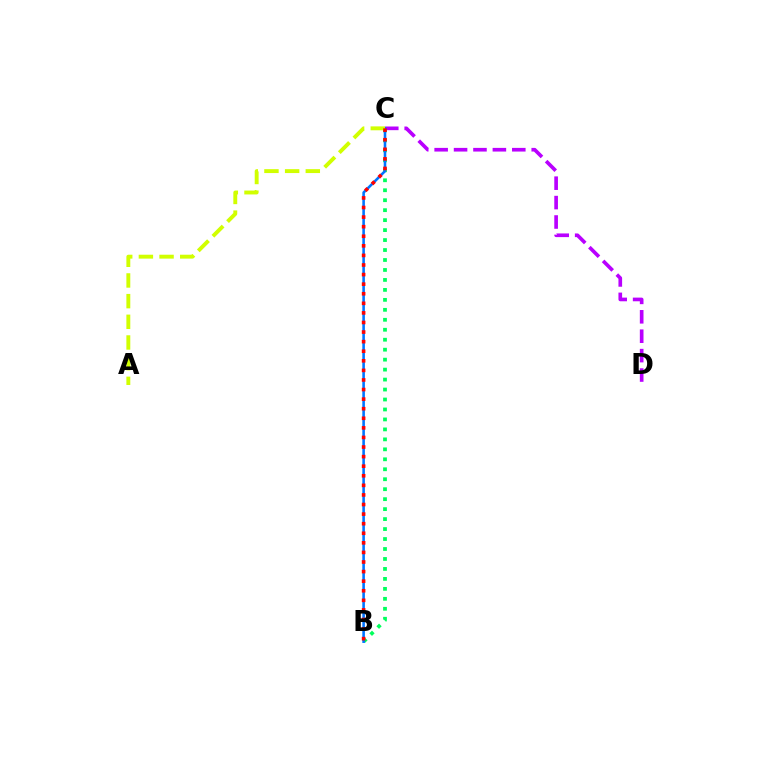{('C', 'D'): [{'color': '#b900ff', 'line_style': 'dashed', 'thickness': 2.64}], ('B', 'C'): [{'color': '#00ff5c', 'line_style': 'dotted', 'thickness': 2.71}, {'color': '#0074ff', 'line_style': 'solid', 'thickness': 1.86}, {'color': '#ff0000', 'line_style': 'dotted', 'thickness': 2.6}], ('A', 'C'): [{'color': '#d1ff00', 'line_style': 'dashed', 'thickness': 2.81}]}